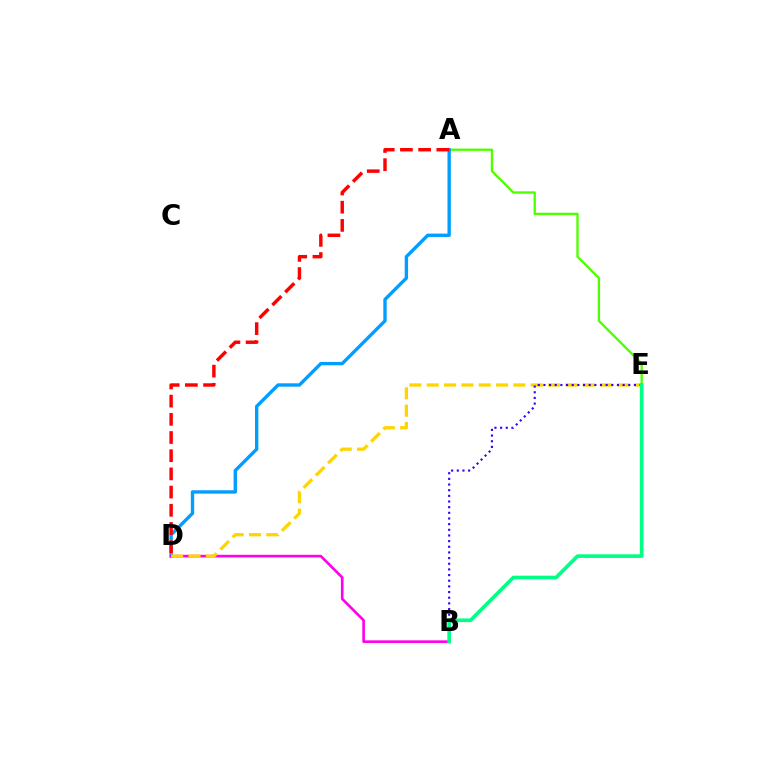{('A', 'E'): [{'color': '#4fff00', 'line_style': 'solid', 'thickness': 1.68}], ('A', 'D'): [{'color': '#009eff', 'line_style': 'solid', 'thickness': 2.43}, {'color': '#ff0000', 'line_style': 'dashed', 'thickness': 2.47}], ('B', 'D'): [{'color': '#ff00ed', 'line_style': 'solid', 'thickness': 1.9}], ('D', 'E'): [{'color': '#ffd500', 'line_style': 'dashed', 'thickness': 2.35}], ('B', 'E'): [{'color': '#3700ff', 'line_style': 'dotted', 'thickness': 1.54}, {'color': '#00ff86', 'line_style': 'solid', 'thickness': 2.63}]}